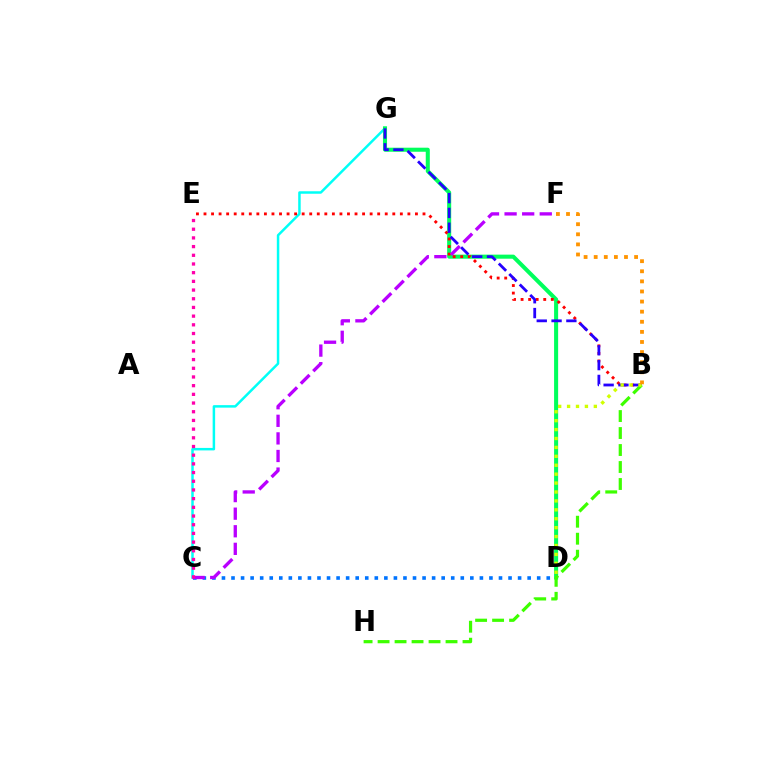{('C', 'D'): [{'color': '#0074ff', 'line_style': 'dotted', 'thickness': 2.6}], ('C', 'G'): [{'color': '#00fff6', 'line_style': 'solid', 'thickness': 1.79}], ('D', 'G'): [{'color': '#00ff5c', 'line_style': 'solid', 'thickness': 2.92}], ('B', 'E'): [{'color': '#ff0000', 'line_style': 'dotted', 'thickness': 2.05}], ('B', 'G'): [{'color': '#2500ff', 'line_style': 'dashed', 'thickness': 2.01}], ('B', 'H'): [{'color': '#3dff00', 'line_style': 'dashed', 'thickness': 2.31}], ('B', 'D'): [{'color': '#d1ff00', 'line_style': 'dotted', 'thickness': 2.42}], ('B', 'F'): [{'color': '#ff9400', 'line_style': 'dotted', 'thickness': 2.74}], ('C', 'F'): [{'color': '#b900ff', 'line_style': 'dashed', 'thickness': 2.39}], ('C', 'E'): [{'color': '#ff00ac', 'line_style': 'dotted', 'thickness': 2.36}]}